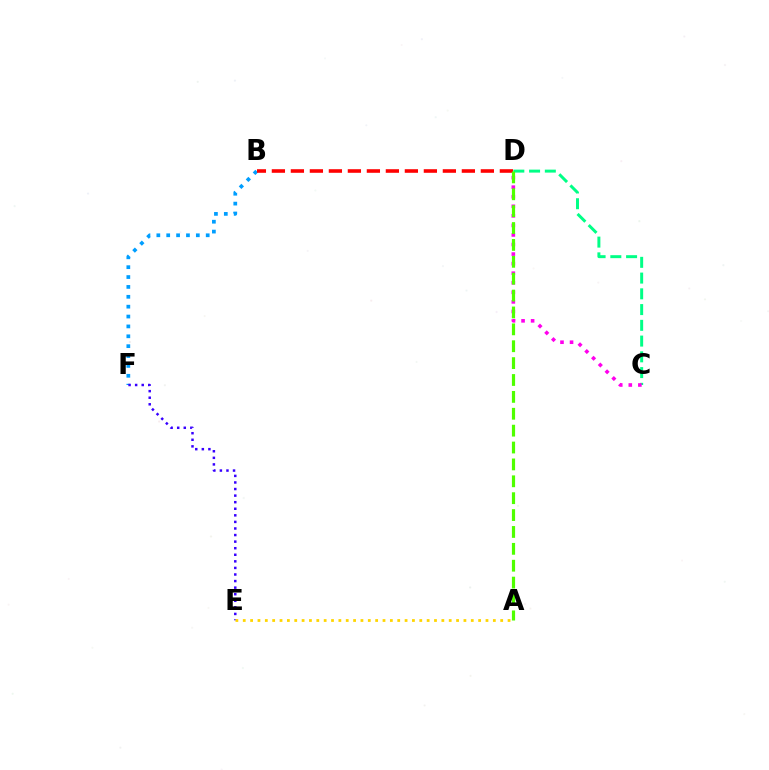{('C', 'D'): [{'color': '#00ff86', 'line_style': 'dashed', 'thickness': 2.14}, {'color': '#ff00ed', 'line_style': 'dotted', 'thickness': 2.6}], ('B', 'F'): [{'color': '#009eff', 'line_style': 'dotted', 'thickness': 2.68}], ('E', 'F'): [{'color': '#3700ff', 'line_style': 'dotted', 'thickness': 1.79}], ('B', 'D'): [{'color': '#ff0000', 'line_style': 'dashed', 'thickness': 2.58}], ('A', 'D'): [{'color': '#4fff00', 'line_style': 'dashed', 'thickness': 2.29}], ('A', 'E'): [{'color': '#ffd500', 'line_style': 'dotted', 'thickness': 2.0}]}